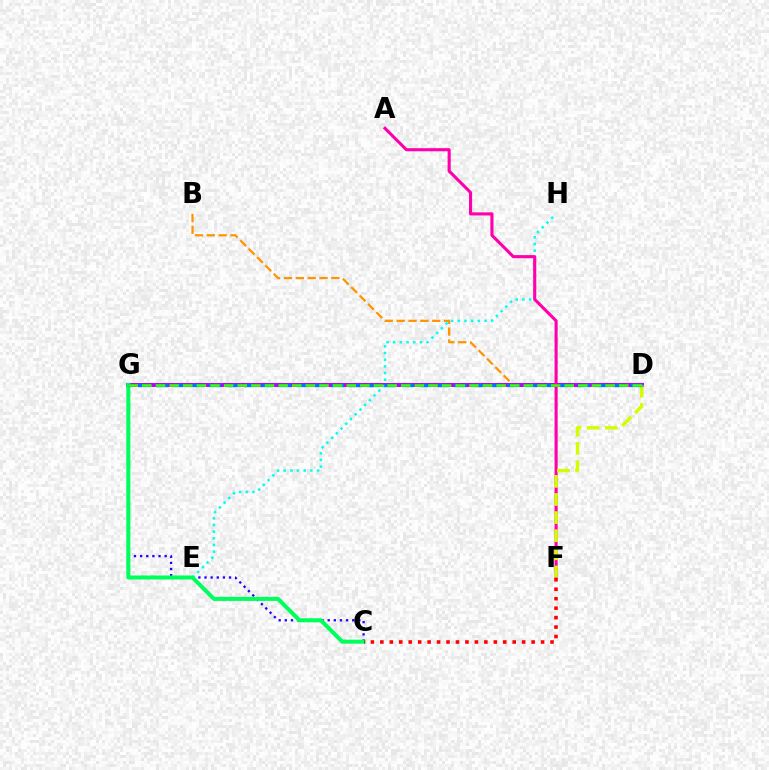{('C', 'G'): [{'color': '#2500ff', 'line_style': 'dotted', 'thickness': 1.66}, {'color': '#00ff5c', 'line_style': 'solid', 'thickness': 2.91}], ('B', 'D'): [{'color': '#ff9400', 'line_style': 'dashed', 'thickness': 1.61}], ('D', 'G'): [{'color': '#b900ff', 'line_style': 'solid', 'thickness': 2.86}, {'color': '#0074ff', 'line_style': 'dashed', 'thickness': 2.39}, {'color': '#3dff00', 'line_style': 'dashed', 'thickness': 1.85}], ('E', 'H'): [{'color': '#00fff6', 'line_style': 'dotted', 'thickness': 1.81}], ('A', 'F'): [{'color': '#ff00ac', 'line_style': 'solid', 'thickness': 2.23}], ('D', 'F'): [{'color': '#d1ff00', 'line_style': 'dashed', 'thickness': 2.46}], ('C', 'F'): [{'color': '#ff0000', 'line_style': 'dotted', 'thickness': 2.57}]}